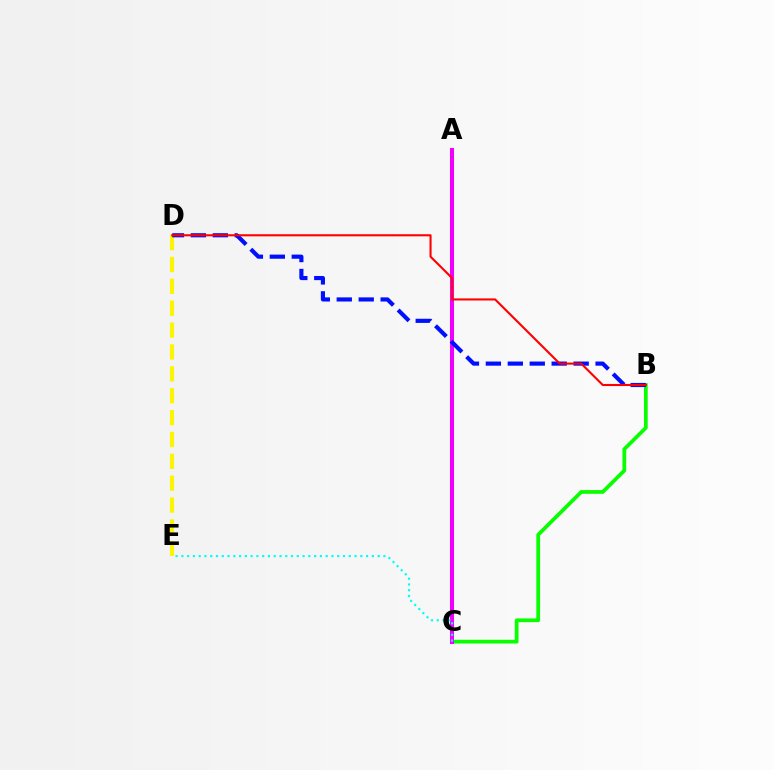{('B', 'C'): [{'color': '#08ff00', 'line_style': 'solid', 'thickness': 2.69}], ('A', 'C'): [{'color': '#ee00ff', 'line_style': 'solid', 'thickness': 2.9}], ('D', 'E'): [{'color': '#fcf500', 'line_style': 'dashed', 'thickness': 2.97}], ('C', 'E'): [{'color': '#00fff6', 'line_style': 'dotted', 'thickness': 1.57}], ('B', 'D'): [{'color': '#0010ff', 'line_style': 'dashed', 'thickness': 2.98}, {'color': '#ff0000', 'line_style': 'solid', 'thickness': 1.51}]}